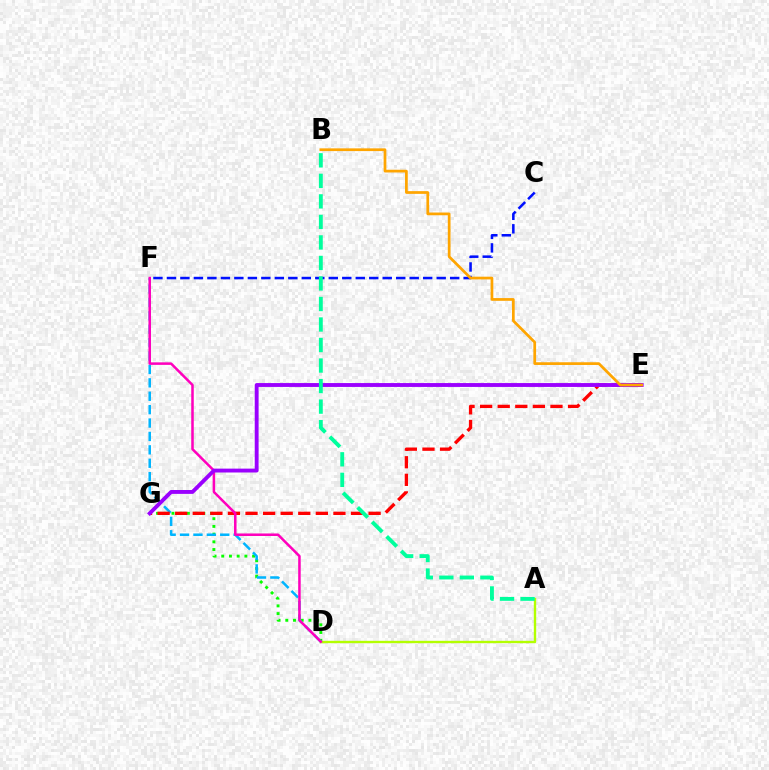{('D', 'G'): [{'color': '#08ff00', 'line_style': 'dotted', 'thickness': 2.1}], ('A', 'D'): [{'color': '#b3ff00', 'line_style': 'solid', 'thickness': 1.71}], ('D', 'F'): [{'color': '#00b5ff', 'line_style': 'dashed', 'thickness': 1.82}, {'color': '#ff00bd', 'line_style': 'solid', 'thickness': 1.82}], ('E', 'G'): [{'color': '#ff0000', 'line_style': 'dashed', 'thickness': 2.39}, {'color': '#9b00ff', 'line_style': 'solid', 'thickness': 2.79}], ('C', 'F'): [{'color': '#0010ff', 'line_style': 'dashed', 'thickness': 1.83}], ('B', 'E'): [{'color': '#ffa500', 'line_style': 'solid', 'thickness': 1.96}], ('A', 'B'): [{'color': '#00ff9d', 'line_style': 'dashed', 'thickness': 2.79}]}